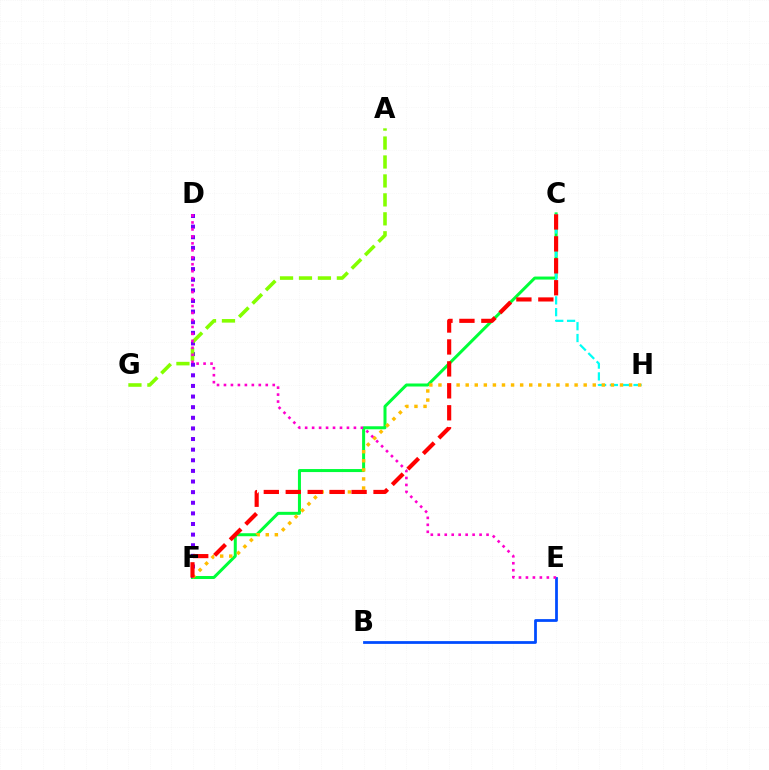{('C', 'F'): [{'color': '#00ff39', 'line_style': 'solid', 'thickness': 2.17}, {'color': '#ff0000', 'line_style': 'dashed', 'thickness': 2.98}], ('D', 'F'): [{'color': '#7200ff', 'line_style': 'dotted', 'thickness': 2.89}], ('A', 'G'): [{'color': '#84ff00', 'line_style': 'dashed', 'thickness': 2.57}], ('C', 'H'): [{'color': '#00fff6', 'line_style': 'dashed', 'thickness': 1.6}], ('B', 'E'): [{'color': '#004bff', 'line_style': 'solid', 'thickness': 1.99}], ('F', 'H'): [{'color': '#ffbd00', 'line_style': 'dotted', 'thickness': 2.47}], ('D', 'E'): [{'color': '#ff00cf', 'line_style': 'dotted', 'thickness': 1.89}]}